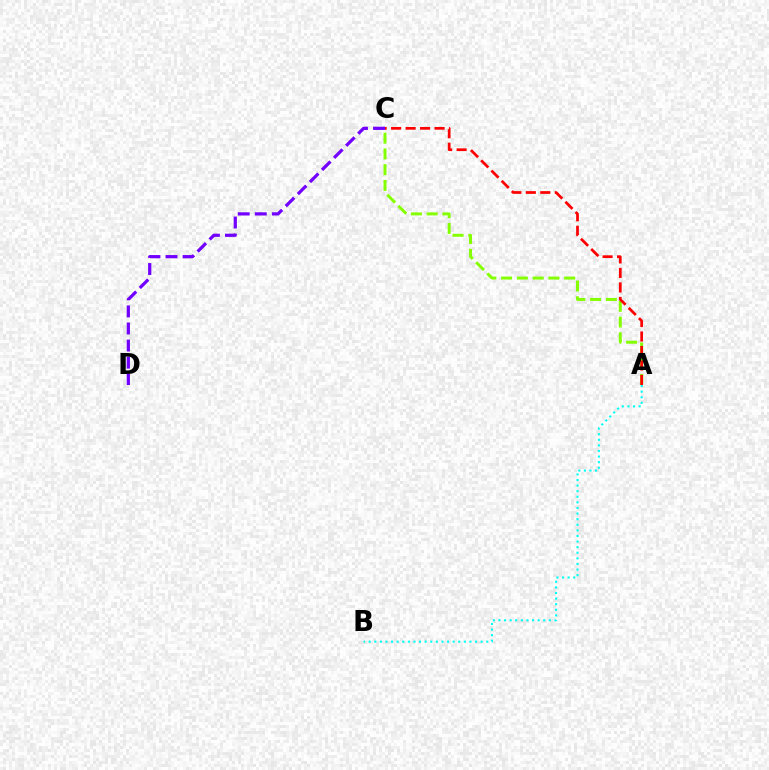{('A', 'C'): [{'color': '#84ff00', 'line_style': 'dashed', 'thickness': 2.14}, {'color': '#ff0000', 'line_style': 'dashed', 'thickness': 1.97}], ('A', 'B'): [{'color': '#00fff6', 'line_style': 'dotted', 'thickness': 1.52}], ('C', 'D'): [{'color': '#7200ff', 'line_style': 'dashed', 'thickness': 2.32}]}